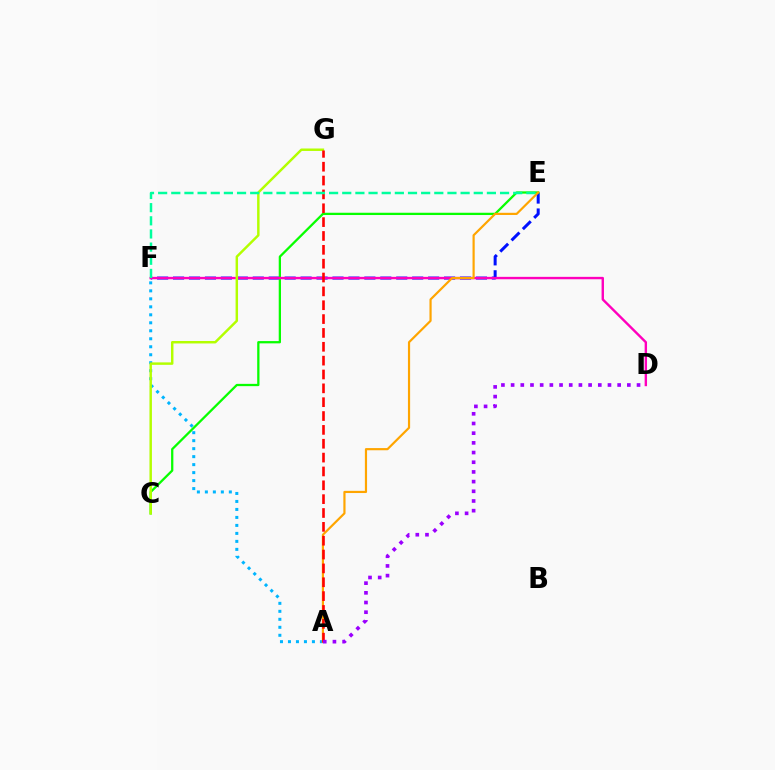{('E', 'F'): [{'color': '#0010ff', 'line_style': 'dashed', 'thickness': 2.17}, {'color': '#00ff9d', 'line_style': 'dashed', 'thickness': 1.79}], ('C', 'E'): [{'color': '#08ff00', 'line_style': 'solid', 'thickness': 1.64}], ('D', 'F'): [{'color': '#ff00bd', 'line_style': 'solid', 'thickness': 1.73}], ('A', 'F'): [{'color': '#00b5ff', 'line_style': 'dotted', 'thickness': 2.17}], ('C', 'G'): [{'color': '#b3ff00', 'line_style': 'solid', 'thickness': 1.77}], ('A', 'E'): [{'color': '#ffa500', 'line_style': 'solid', 'thickness': 1.57}], ('A', 'G'): [{'color': '#ff0000', 'line_style': 'dashed', 'thickness': 1.88}], ('A', 'D'): [{'color': '#9b00ff', 'line_style': 'dotted', 'thickness': 2.63}]}